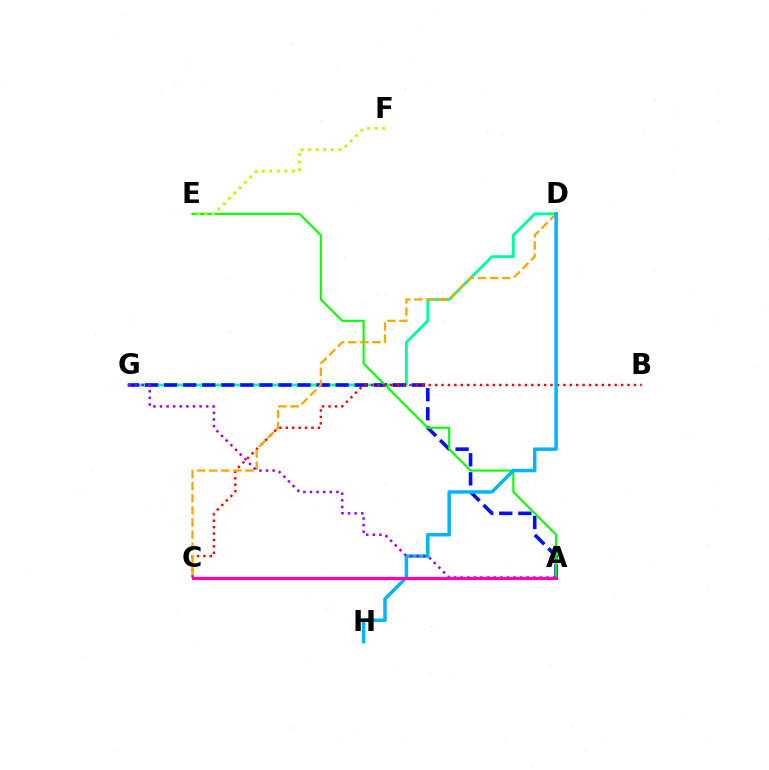{('D', 'G'): [{'color': '#00ff9d', 'line_style': 'solid', 'thickness': 2.07}], ('A', 'G'): [{'color': '#0010ff', 'line_style': 'dashed', 'thickness': 2.59}, {'color': '#9b00ff', 'line_style': 'dotted', 'thickness': 1.79}], ('A', 'E'): [{'color': '#08ff00', 'line_style': 'solid', 'thickness': 1.53}], ('B', 'C'): [{'color': '#ff0000', 'line_style': 'dotted', 'thickness': 1.74}], ('C', 'D'): [{'color': '#ffa500', 'line_style': 'dashed', 'thickness': 1.64}], ('D', 'H'): [{'color': '#00b5ff', 'line_style': 'solid', 'thickness': 2.5}], ('E', 'F'): [{'color': '#b3ff00', 'line_style': 'dotted', 'thickness': 2.05}], ('A', 'C'): [{'color': '#ff00bd', 'line_style': 'solid', 'thickness': 2.31}]}